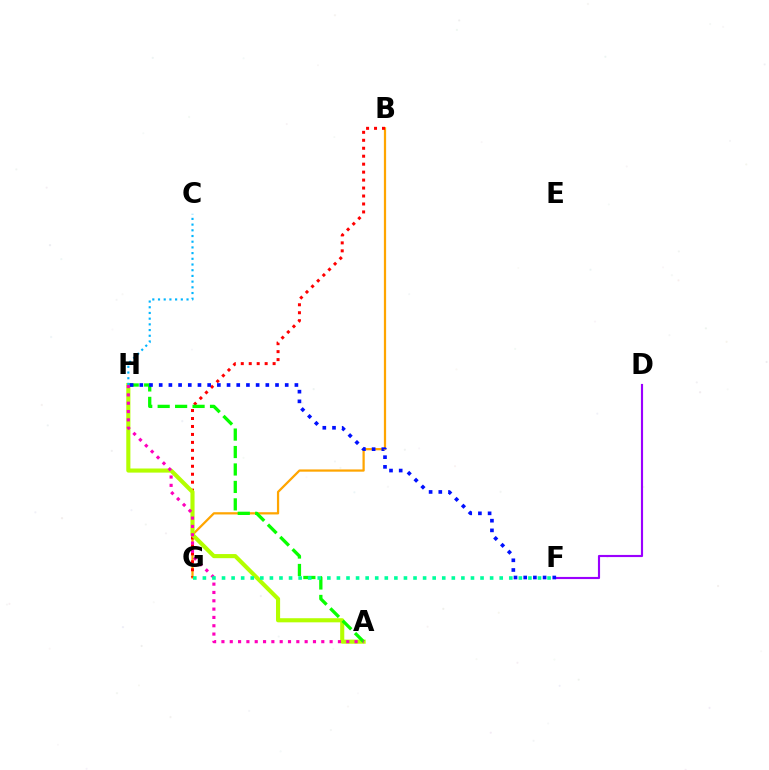{('B', 'G'): [{'color': '#ffa500', 'line_style': 'solid', 'thickness': 1.61}, {'color': '#ff0000', 'line_style': 'dotted', 'thickness': 2.16}], ('D', 'F'): [{'color': '#9b00ff', 'line_style': 'solid', 'thickness': 1.54}], ('A', 'H'): [{'color': '#b3ff00', 'line_style': 'solid', 'thickness': 2.96}, {'color': '#08ff00', 'line_style': 'dashed', 'thickness': 2.37}, {'color': '#ff00bd', 'line_style': 'dotted', 'thickness': 2.26}], ('F', 'H'): [{'color': '#0010ff', 'line_style': 'dotted', 'thickness': 2.63}], ('F', 'G'): [{'color': '#00ff9d', 'line_style': 'dotted', 'thickness': 2.6}], ('C', 'H'): [{'color': '#00b5ff', 'line_style': 'dotted', 'thickness': 1.55}]}